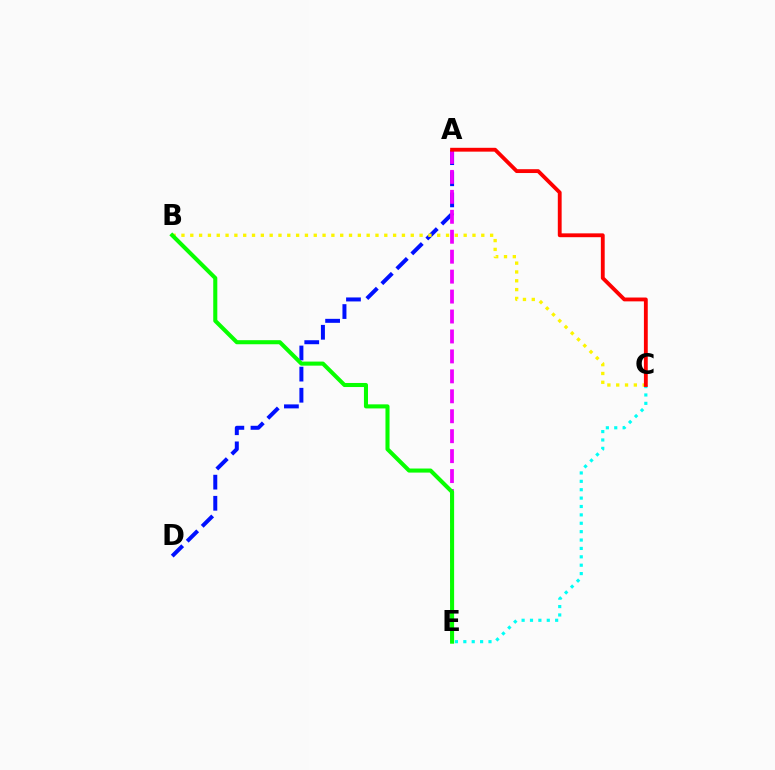{('A', 'D'): [{'color': '#0010ff', 'line_style': 'dashed', 'thickness': 2.87}], ('A', 'E'): [{'color': '#ee00ff', 'line_style': 'dashed', 'thickness': 2.71}], ('C', 'E'): [{'color': '#00fff6', 'line_style': 'dotted', 'thickness': 2.28}], ('B', 'C'): [{'color': '#fcf500', 'line_style': 'dotted', 'thickness': 2.4}], ('A', 'C'): [{'color': '#ff0000', 'line_style': 'solid', 'thickness': 2.76}], ('B', 'E'): [{'color': '#08ff00', 'line_style': 'solid', 'thickness': 2.93}]}